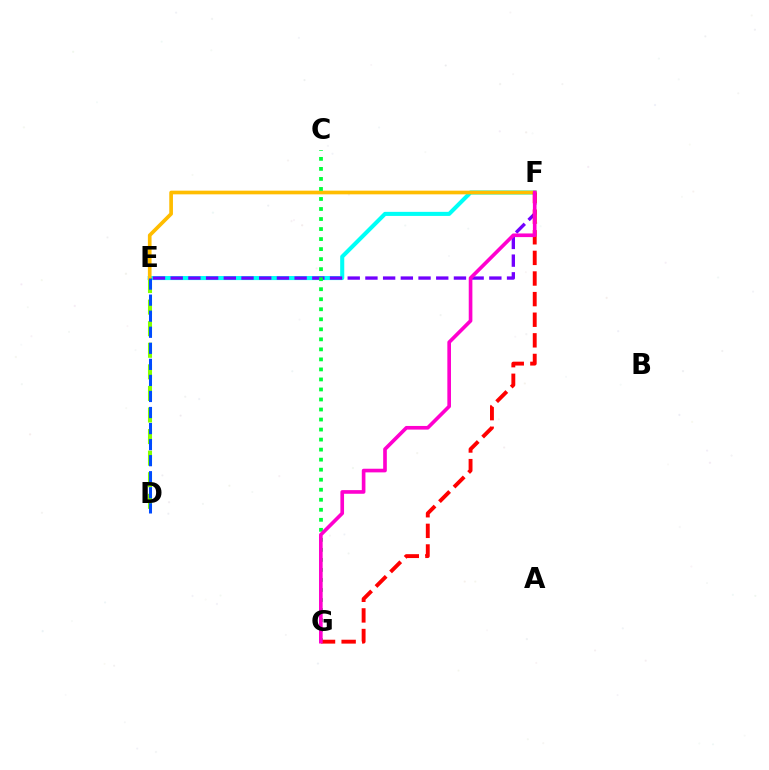{('E', 'F'): [{'color': '#00fff6', 'line_style': 'solid', 'thickness': 2.93}, {'color': '#7200ff', 'line_style': 'dashed', 'thickness': 2.4}, {'color': '#ffbd00', 'line_style': 'solid', 'thickness': 2.65}], ('D', 'E'): [{'color': '#84ff00', 'line_style': 'dashed', 'thickness': 2.93}, {'color': '#004bff', 'line_style': 'dashed', 'thickness': 2.18}], ('C', 'G'): [{'color': '#00ff39', 'line_style': 'dotted', 'thickness': 2.72}], ('F', 'G'): [{'color': '#ff0000', 'line_style': 'dashed', 'thickness': 2.8}, {'color': '#ff00cf', 'line_style': 'solid', 'thickness': 2.63}]}